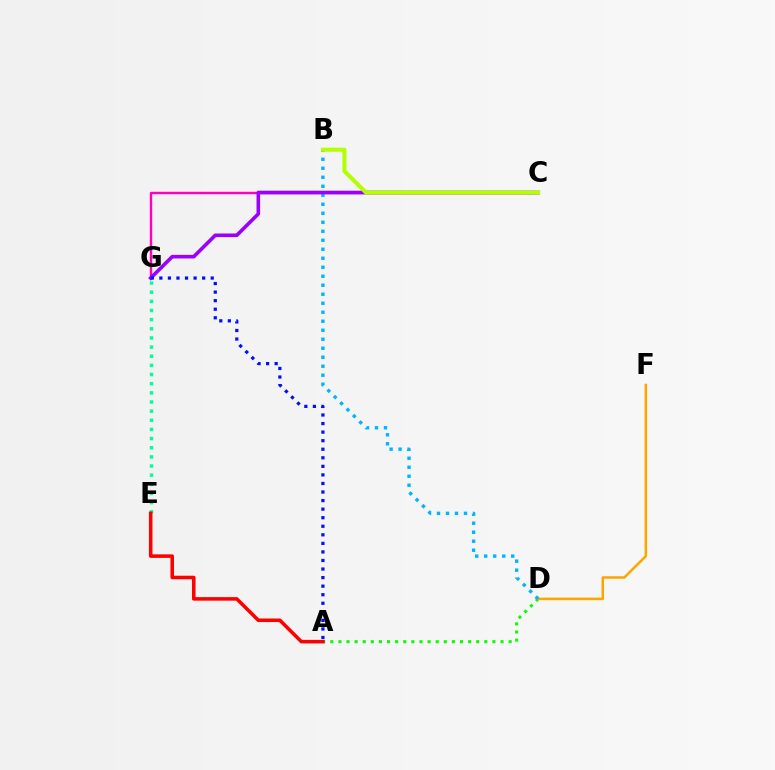{('A', 'D'): [{'color': '#08ff00', 'line_style': 'dotted', 'thickness': 2.2}], ('D', 'F'): [{'color': '#ffa500', 'line_style': 'solid', 'thickness': 1.82}], ('C', 'G'): [{'color': '#ff00bd', 'line_style': 'solid', 'thickness': 1.74}, {'color': '#9b00ff', 'line_style': 'solid', 'thickness': 2.6}], ('B', 'D'): [{'color': '#00b5ff', 'line_style': 'dotted', 'thickness': 2.44}], ('E', 'G'): [{'color': '#00ff9d', 'line_style': 'dotted', 'thickness': 2.49}], ('A', 'E'): [{'color': '#ff0000', 'line_style': 'solid', 'thickness': 2.56}], ('A', 'G'): [{'color': '#0010ff', 'line_style': 'dotted', 'thickness': 2.33}], ('B', 'C'): [{'color': '#b3ff00', 'line_style': 'solid', 'thickness': 2.91}]}